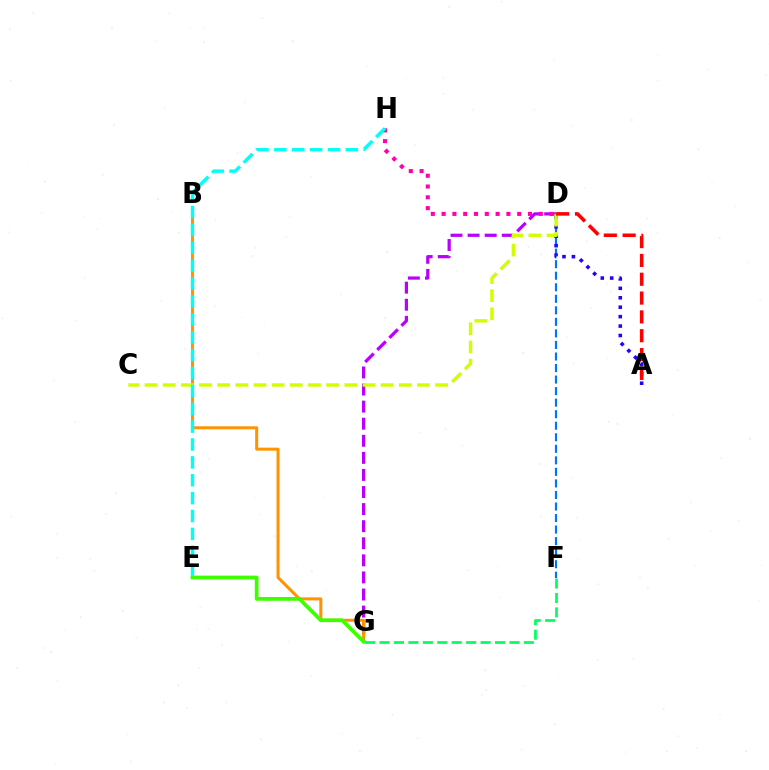{('D', 'G'): [{'color': '#b900ff', 'line_style': 'dashed', 'thickness': 2.32}], ('D', 'F'): [{'color': '#0074ff', 'line_style': 'dashed', 'thickness': 1.57}], ('D', 'H'): [{'color': '#ff00ac', 'line_style': 'dotted', 'thickness': 2.93}], ('B', 'G'): [{'color': '#ff9400', 'line_style': 'solid', 'thickness': 2.18}], ('A', 'D'): [{'color': '#2500ff', 'line_style': 'dotted', 'thickness': 2.56}, {'color': '#ff0000', 'line_style': 'dashed', 'thickness': 2.56}], ('C', 'D'): [{'color': '#d1ff00', 'line_style': 'dashed', 'thickness': 2.47}], ('E', 'G'): [{'color': '#3dff00', 'line_style': 'solid', 'thickness': 2.69}], ('F', 'G'): [{'color': '#00ff5c', 'line_style': 'dashed', 'thickness': 1.96}], ('E', 'H'): [{'color': '#00fff6', 'line_style': 'dashed', 'thickness': 2.43}]}